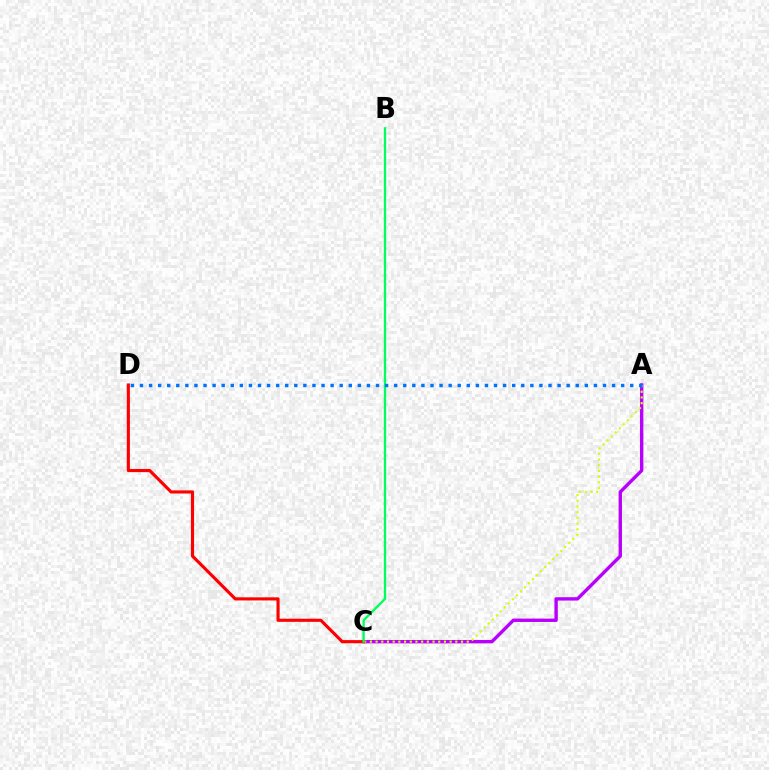{('A', 'C'): [{'color': '#b900ff', 'line_style': 'solid', 'thickness': 2.43}, {'color': '#d1ff00', 'line_style': 'dotted', 'thickness': 1.55}], ('C', 'D'): [{'color': '#ff0000', 'line_style': 'solid', 'thickness': 2.26}], ('B', 'C'): [{'color': '#00ff5c', 'line_style': 'solid', 'thickness': 1.66}], ('A', 'D'): [{'color': '#0074ff', 'line_style': 'dotted', 'thickness': 2.47}]}